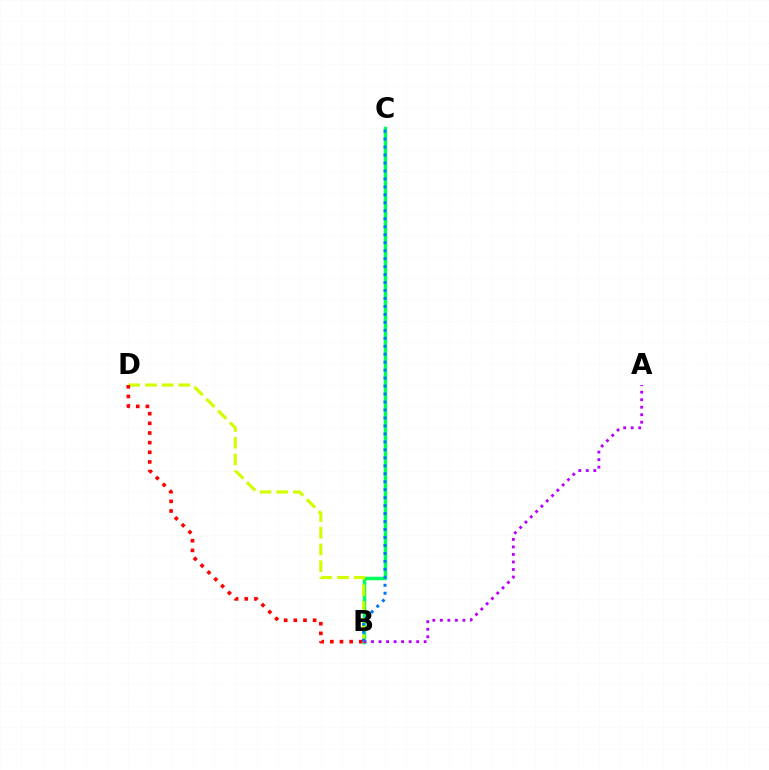{('B', 'C'): [{'color': '#00ff5c', 'line_style': 'solid', 'thickness': 2.52}, {'color': '#0074ff', 'line_style': 'dotted', 'thickness': 2.16}], ('B', 'D'): [{'color': '#d1ff00', 'line_style': 'dashed', 'thickness': 2.27}, {'color': '#ff0000', 'line_style': 'dotted', 'thickness': 2.62}], ('A', 'B'): [{'color': '#b900ff', 'line_style': 'dotted', 'thickness': 2.04}]}